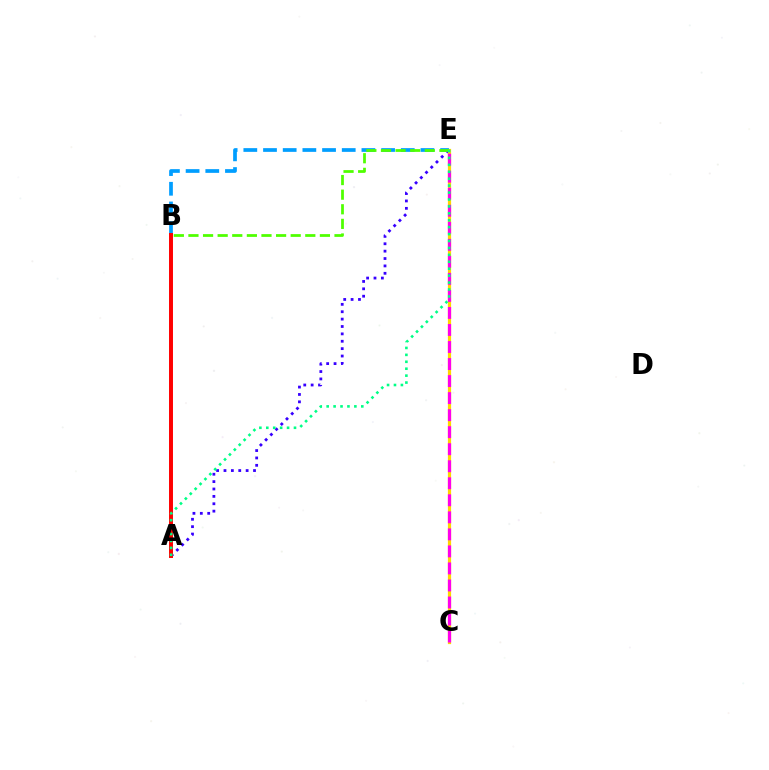{('B', 'E'): [{'color': '#009eff', 'line_style': 'dashed', 'thickness': 2.67}, {'color': '#4fff00', 'line_style': 'dashed', 'thickness': 1.98}], ('A', 'E'): [{'color': '#3700ff', 'line_style': 'dotted', 'thickness': 2.01}, {'color': '#00ff86', 'line_style': 'dotted', 'thickness': 1.88}], ('C', 'E'): [{'color': '#ffd500', 'line_style': 'solid', 'thickness': 2.31}, {'color': '#ff00ed', 'line_style': 'dashed', 'thickness': 2.31}], ('A', 'B'): [{'color': '#ff0000', 'line_style': 'solid', 'thickness': 2.84}]}